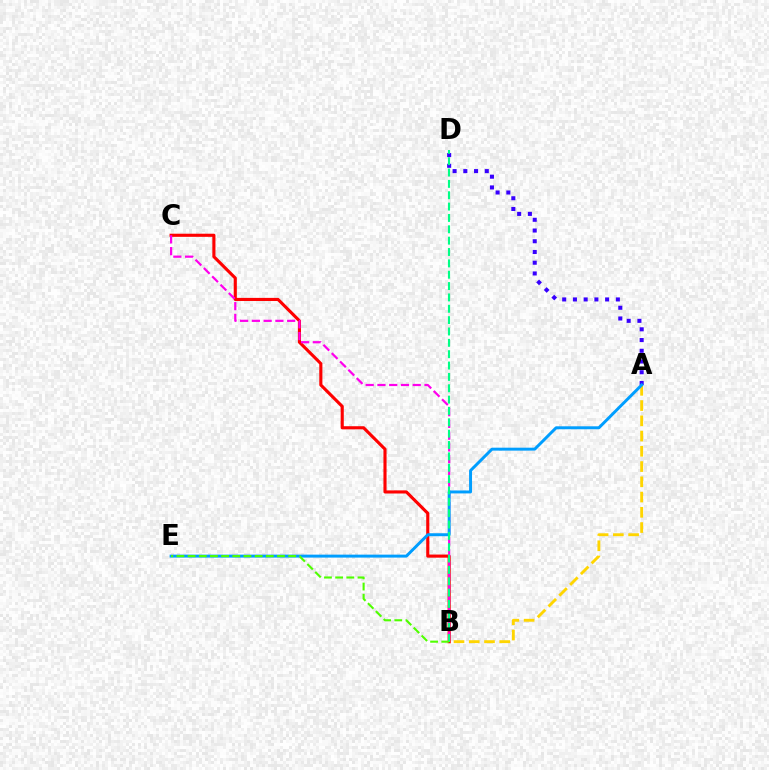{('A', 'B'): [{'color': '#ffd500', 'line_style': 'dashed', 'thickness': 2.07}], ('A', 'D'): [{'color': '#3700ff', 'line_style': 'dotted', 'thickness': 2.92}], ('B', 'C'): [{'color': '#ff0000', 'line_style': 'solid', 'thickness': 2.24}, {'color': '#ff00ed', 'line_style': 'dashed', 'thickness': 1.6}], ('A', 'E'): [{'color': '#009eff', 'line_style': 'solid', 'thickness': 2.13}], ('B', 'D'): [{'color': '#00ff86', 'line_style': 'dashed', 'thickness': 1.54}], ('B', 'E'): [{'color': '#4fff00', 'line_style': 'dashed', 'thickness': 1.52}]}